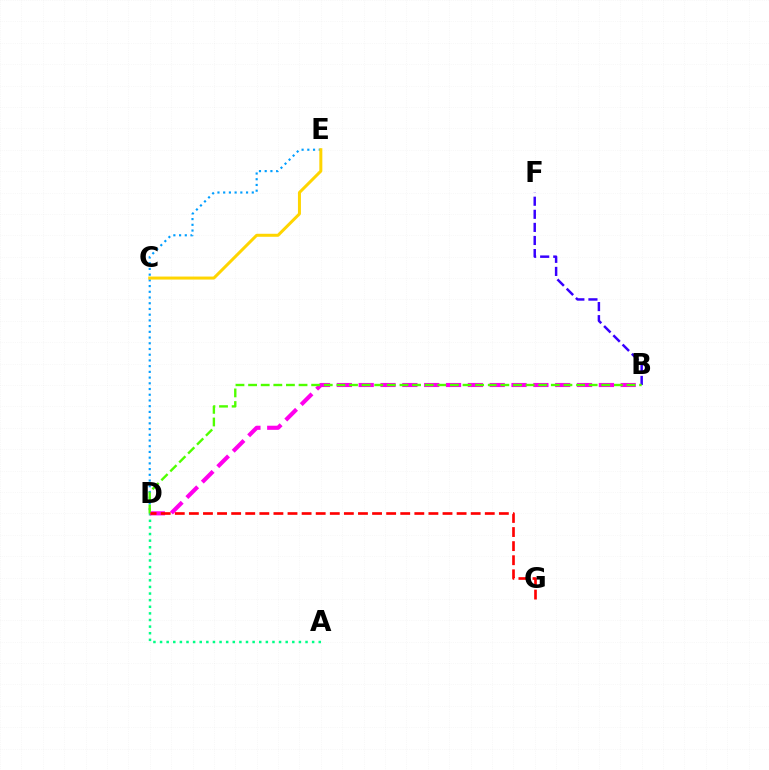{('D', 'E'): [{'color': '#009eff', 'line_style': 'dotted', 'thickness': 1.55}], ('B', 'F'): [{'color': '#3700ff', 'line_style': 'dashed', 'thickness': 1.78}], ('C', 'E'): [{'color': '#ffd500', 'line_style': 'solid', 'thickness': 2.16}], ('A', 'D'): [{'color': '#00ff86', 'line_style': 'dotted', 'thickness': 1.8}], ('B', 'D'): [{'color': '#ff00ed', 'line_style': 'dashed', 'thickness': 2.97}, {'color': '#4fff00', 'line_style': 'dashed', 'thickness': 1.71}], ('D', 'G'): [{'color': '#ff0000', 'line_style': 'dashed', 'thickness': 1.91}]}